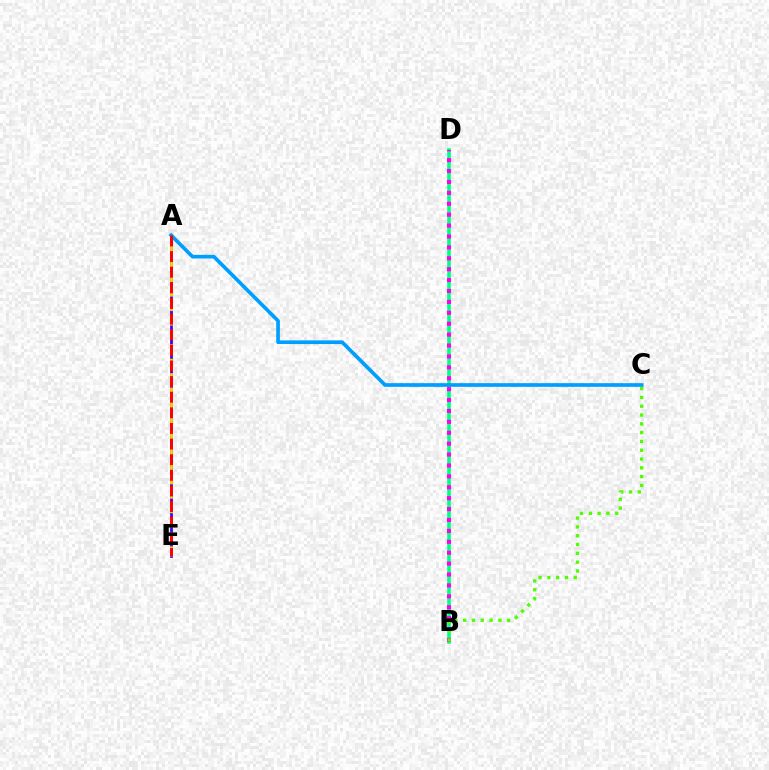{('A', 'E'): [{'color': '#3700ff', 'line_style': 'solid', 'thickness': 1.98}, {'color': '#ffd500', 'line_style': 'dashed', 'thickness': 1.96}, {'color': '#ff0000', 'line_style': 'dashed', 'thickness': 2.12}], ('B', 'D'): [{'color': '#00ff86', 'line_style': 'solid', 'thickness': 2.59}, {'color': '#ff00ed', 'line_style': 'dotted', 'thickness': 2.96}], ('A', 'C'): [{'color': '#009eff', 'line_style': 'solid', 'thickness': 2.64}], ('B', 'C'): [{'color': '#4fff00', 'line_style': 'dotted', 'thickness': 2.39}]}